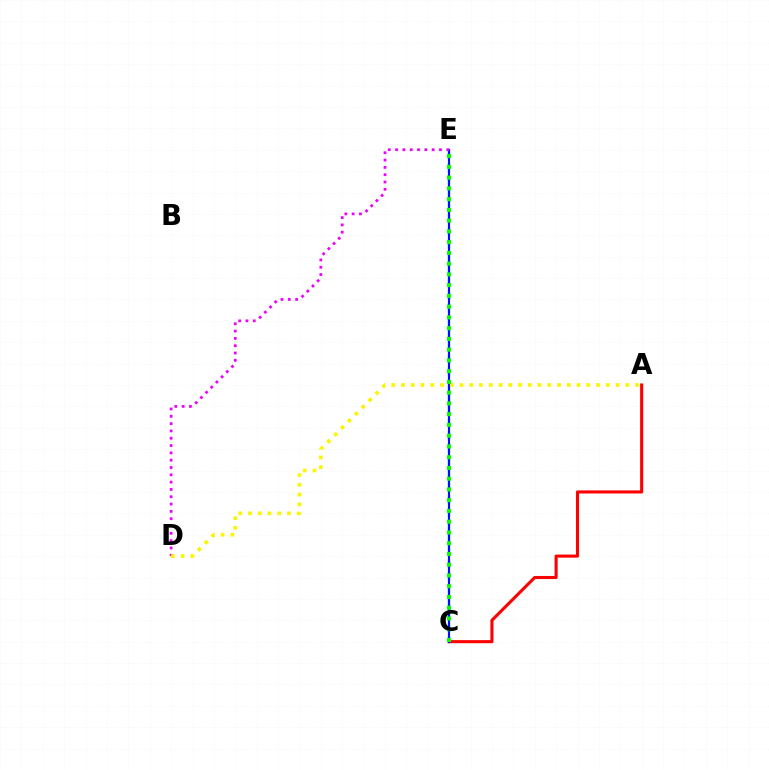{('A', 'C'): [{'color': '#ff0000', 'line_style': 'solid', 'thickness': 2.22}], ('C', 'E'): [{'color': '#00fff6', 'line_style': 'dashed', 'thickness': 1.74}, {'color': '#0010ff', 'line_style': 'solid', 'thickness': 1.55}, {'color': '#08ff00', 'line_style': 'dotted', 'thickness': 2.92}], ('D', 'E'): [{'color': '#ee00ff', 'line_style': 'dotted', 'thickness': 1.99}], ('A', 'D'): [{'color': '#fcf500', 'line_style': 'dotted', 'thickness': 2.65}]}